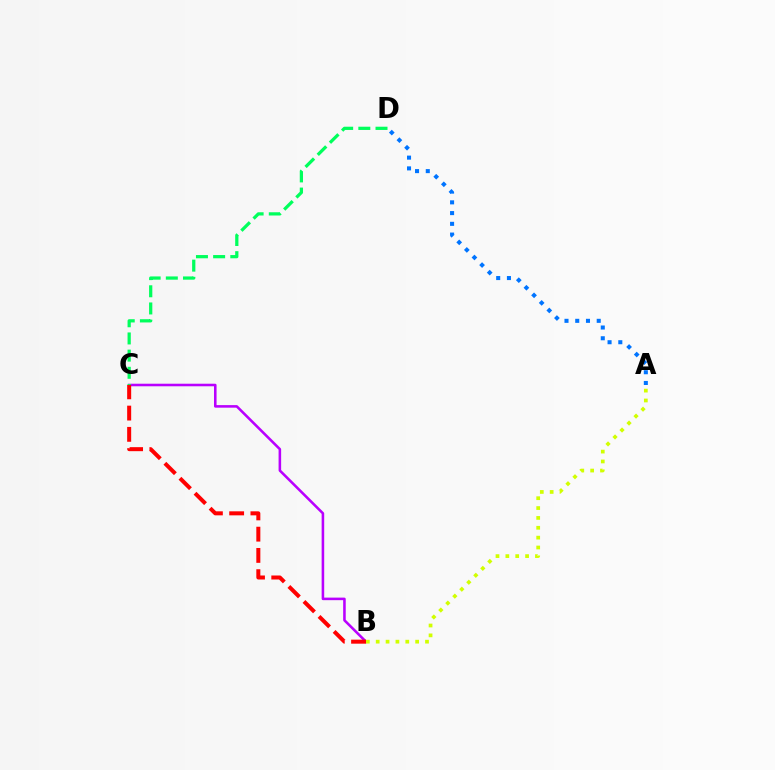{('B', 'C'): [{'color': '#b900ff', 'line_style': 'solid', 'thickness': 1.84}, {'color': '#ff0000', 'line_style': 'dashed', 'thickness': 2.89}], ('A', 'B'): [{'color': '#d1ff00', 'line_style': 'dotted', 'thickness': 2.68}], ('A', 'D'): [{'color': '#0074ff', 'line_style': 'dotted', 'thickness': 2.92}], ('C', 'D'): [{'color': '#00ff5c', 'line_style': 'dashed', 'thickness': 2.33}]}